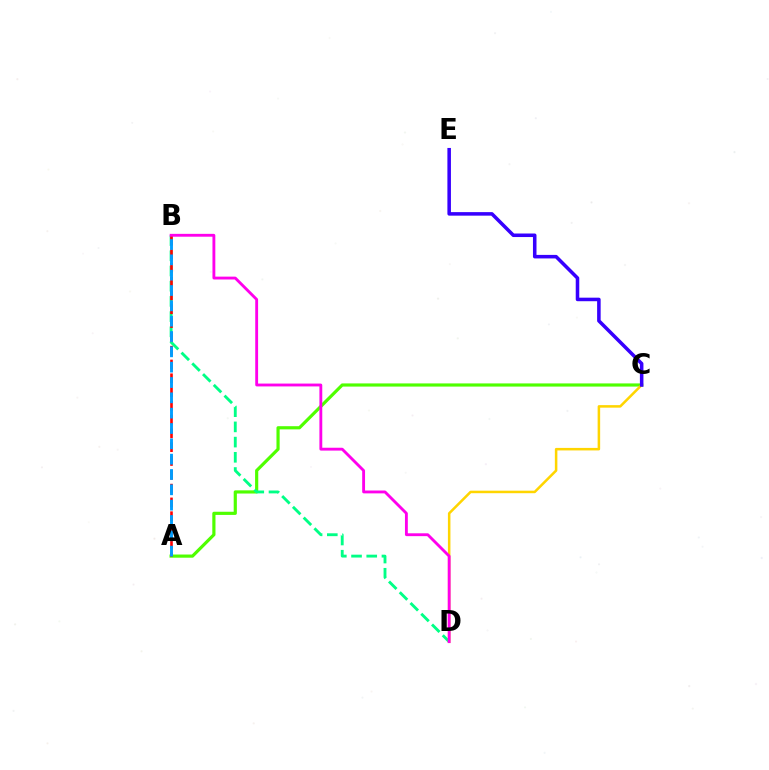{('A', 'C'): [{'color': '#4fff00', 'line_style': 'solid', 'thickness': 2.29}], ('B', 'D'): [{'color': '#00ff86', 'line_style': 'dashed', 'thickness': 2.07}, {'color': '#ff00ed', 'line_style': 'solid', 'thickness': 2.05}], ('C', 'D'): [{'color': '#ffd500', 'line_style': 'solid', 'thickness': 1.82}], ('A', 'B'): [{'color': '#ff0000', 'line_style': 'dashed', 'thickness': 1.87}, {'color': '#009eff', 'line_style': 'dashed', 'thickness': 2.08}], ('C', 'E'): [{'color': '#3700ff', 'line_style': 'solid', 'thickness': 2.55}]}